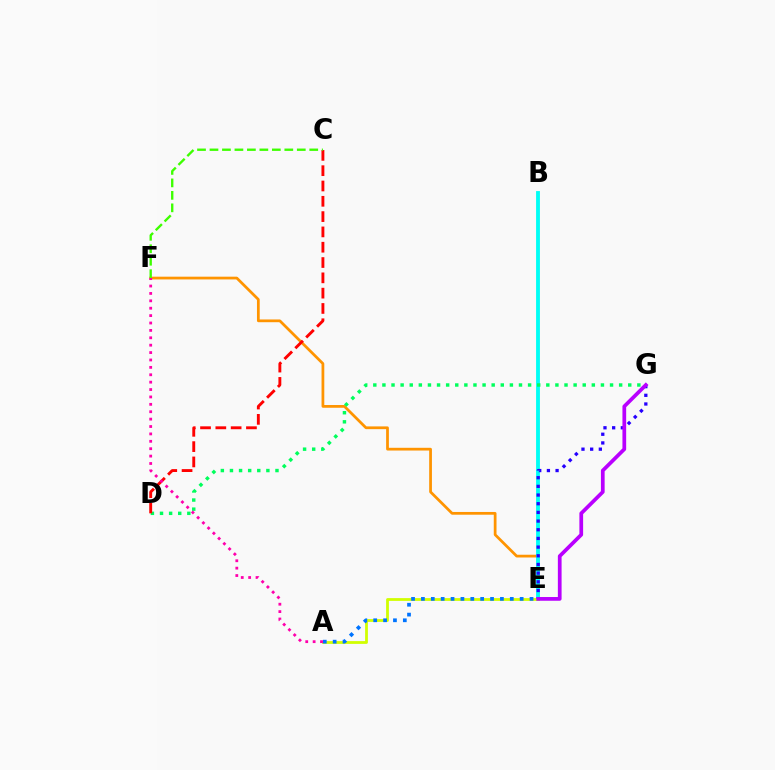{('E', 'F'): [{'color': '#ff9400', 'line_style': 'solid', 'thickness': 1.98}], ('B', 'E'): [{'color': '#00fff6', 'line_style': 'solid', 'thickness': 2.76}], ('D', 'G'): [{'color': '#00ff5c', 'line_style': 'dotted', 'thickness': 2.47}], ('A', 'E'): [{'color': '#d1ff00', 'line_style': 'solid', 'thickness': 2.01}, {'color': '#0074ff', 'line_style': 'dotted', 'thickness': 2.68}], ('E', 'G'): [{'color': '#2500ff', 'line_style': 'dotted', 'thickness': 2.36}, {'color': '#b900ff', 'line_style': 'solid', 'thickness': 2.68}], ('C', 'D'): [{'color': '#ff0000', 'line_style': 'dashed', 'thickness': 2.08}], ('C', 'F'): [{'color': '#3dff00', 'line_style': 'dashed', 'thickness': 1.69}], ('A', 'F'): [{'color': '#ff00ac', 'line_style': 'dotted', 'thickness': 2.01}]}